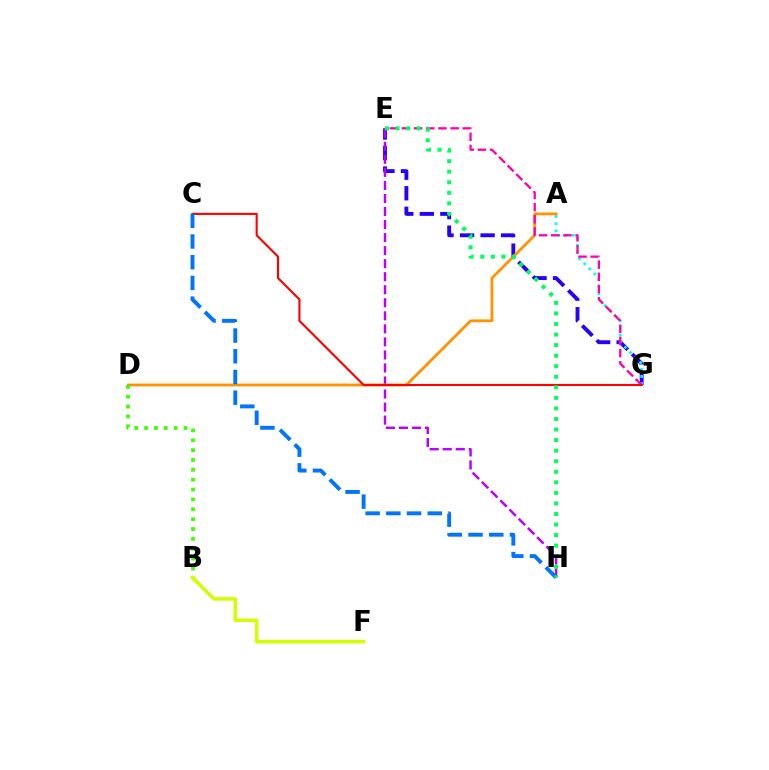{('E', 'G'): [{'color': '#2500ff', 'line_style': 'dashed', 'thickness': 2.79}, {'color': '#ff00ac', 'line_style': 'dashed', 'thickness': 1.65}], ('A', 'G'): [{'color': '#00fff6', 'line_style': 'dotted', 'thickness': 1.95}], ('E', 'H'): [{'color': '#b900ff', 'line_style': 'dashed', 'thickness': 1.77}, {'color': '#00ff5c', 'line_style': 'dotted', 'thickness': 2.87}], ('A', 'D'): [{'color': '#ff9400', 'line_style': 'solid', 'thickness': 2.03}], ('B', 'D'): [{'color': '#3dff00', 'line_style': 'dotted', 'thickness': 2.68}], ('C', 'G'): [{'color': '#ff0000', 'line_style': 'solid', 'thickness': 1.53}], ('C', 'H'): [{'color': '#0074ff', 'line_style': 'dashed', 'thickness': 2.81}], ('B', 'F'): [{'color': '#d1ff00', 'line_style': 'solid', 'thickness': 2.54}]}